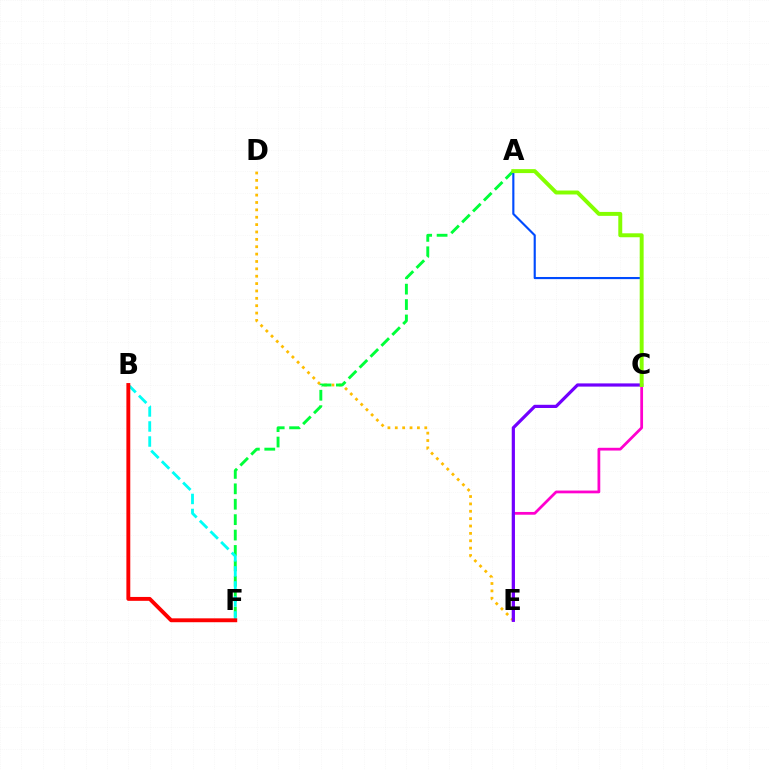{('D', 'E'): [{'color': '#ffbd00', 'line_style': 'dotted', 'thickness': 2.0}], ('C', 'E'): [{'color': '#ff00cf', 'line_style': 'solid', 'thickness': 1.99}, {'color': '#7200ff', 'line_style': 'solid', 'thickness': 2.3}], ('A', 'F'): [{'color': '#00ff39', 'line_style': 'dashed', 'thickness': 2.09}], ('B', 'F'): [{'color': '#00fff6', 'line_style': 'dashed', 'thickness': 2.04}, {'color': '#ff0000', 'line_style': 'solid', 'thickness': 2.8}], ('A', 'C'): [{'color': '#004bff', 'line_style': 'solid', 'thickness': 1.54}, {'color': '#84ff00', 'line_style': 'solid', 'thickness': 2.84}]}